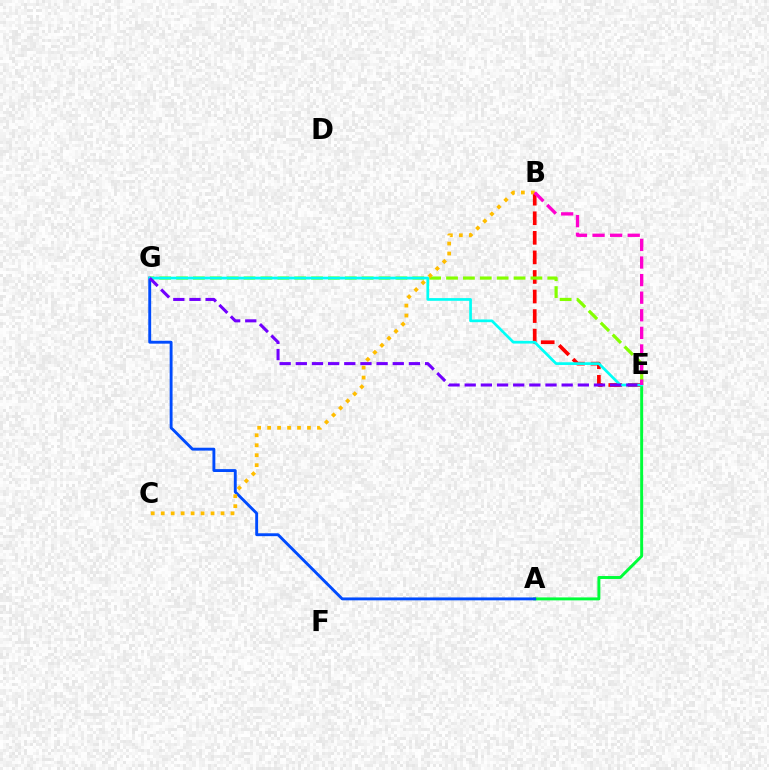{('B', 'E'): [{'color': '#ff0000', 'line_style': 'dashed', 'thickness': 2.66}, {'color': '#ff00cf', 'line_style': 'dashed', 'thickness': 2.39}], ('A', 'E'): [{'color': '#00ff39', 'line_style': 'solid', 'thickness': 2.12}], ('A', 'G'): [{'color': '#004bff', 'line_style': 'solid', 'thickness': 2.08}], ('E', 'G'): [{'color': '#84ff00', 'line_style': 'dashed', 'thickness': 2.29}, {'color': '#00fff6', 'line_style': 'solid', 'thickness': 1.95}, {'color': '#7200ff', 'line_style': 'dashed', 'thickness': 2.2}], ('B', 'C'): [{'color': '#ffbd00', 'line_style': 'dotted', 'thickness': 2.71}]}